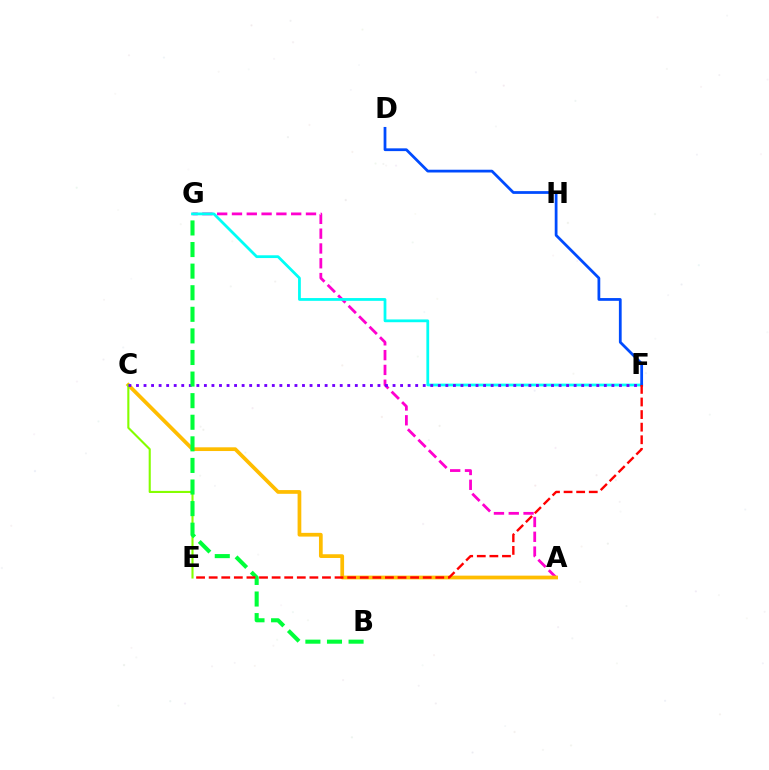{('A', 'G'): [{'color': '#ff00cf', 'line_style': 'dashed', 'thickness': 2.01}], ('A', 'C'): [{'color': '#ffbd00', 'line_style': 'solid', 'thickness': 2.68}], ('F', 'G'): [{'color': '#00fff6', 'line_style': 'solid', 'thickness': 2.0}], ('C', 'E'): [{'color': '#84ff00', 'line_style': 'solid', 'thickness': 1.52}], ('C', 'F'): [{'color': '#7200ff', 'line_style': 'dotted', 'thickness': 2.05}], ('B', 'G'): [{'color': '#00ff39', 'line_style': 'dashed', 'thickness': 2.93}], ('D', 'F'): [{'color': '#004bff', 'line_style': 'solid', 'thickness': 1.99}], ('E', 'F'): [{'color': '#ff0000', 'line_style': 'dashed', 'thickness': 1.71}]}